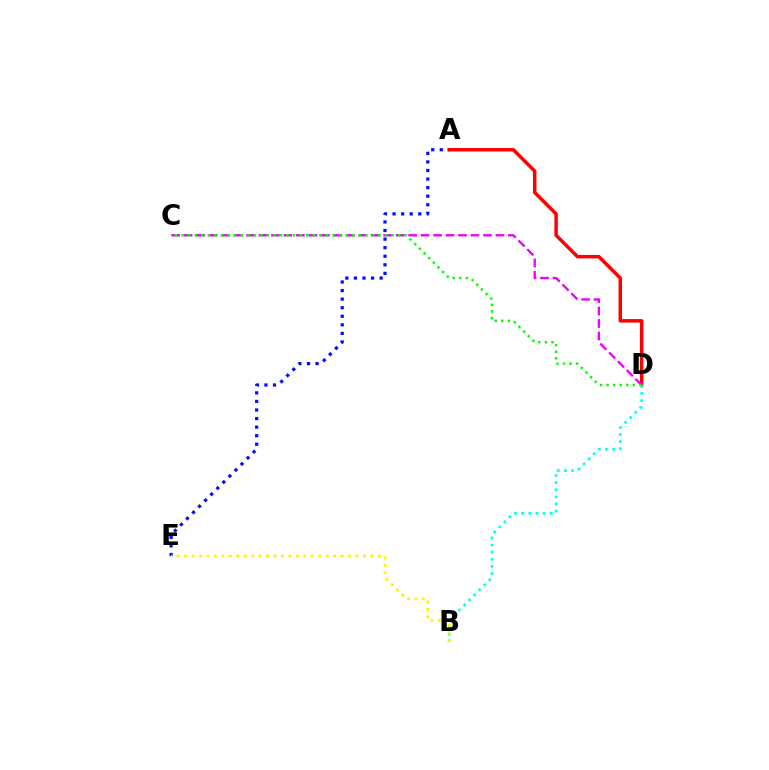{('A', 'E'): [{'color': '#0010ff', 'line_style': 'dotted', 'thickness': 2.33}], ('A', 'D'): [{'color': '#ff0000', 'line_style': 'solid', 'thickness': 2.51}], ('B', 'D'): [{'color': '#00fff6', 'line_style': 'dotted', 'thickness': 1.94}], ('C', 'D'): [{'color': '#ee00ff', 'line_style': 'dashed', 'thickness': 1.69}, {'color': '#08ff00', 'line_style': 'dotted', 'thickness': 1.78}], ('B', 'E'): [{'color': '#fcf500', 'line_style': 'dotted', 'thickness': 2.02}]}